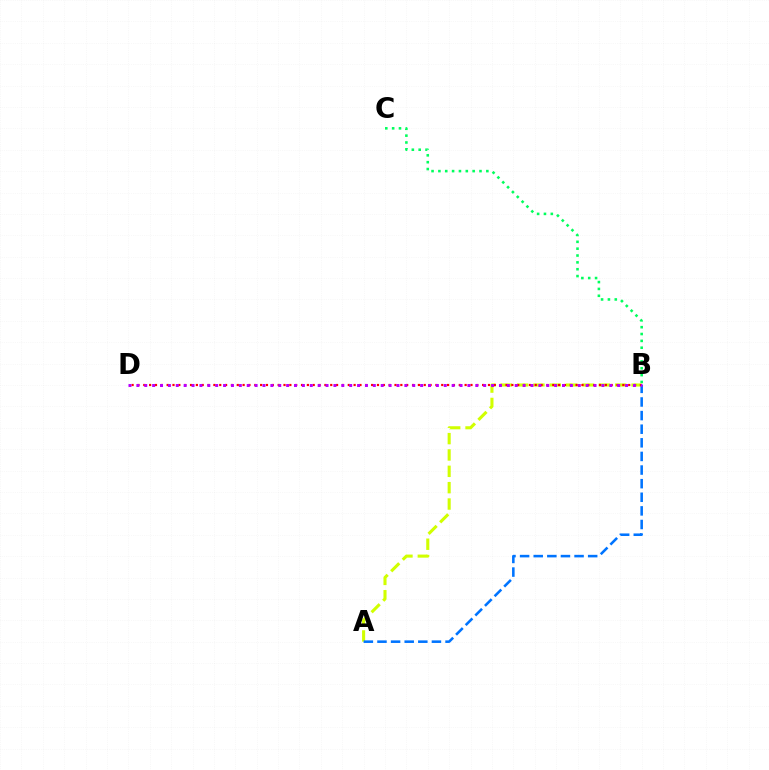{('B', 'C'): [{'color': '#00ff5c', 'line_style': 'dotted', 'thickness': 1.86}], ('A', 'B'): [{'color': '#d1ff00', 'line_style': 'dashed', 'thickness': 2.22}, {'color': '#0074ff', 'line_style': 'dashed', 'thickness': 1.85}], ('B', 'D'): [{'color': '#ff0000', 'line_style': 'dotted', 'thickness': 1.59}, {'color': '#b900ff', 'line_style': 'dotted', 'thickness': 2.14}]}